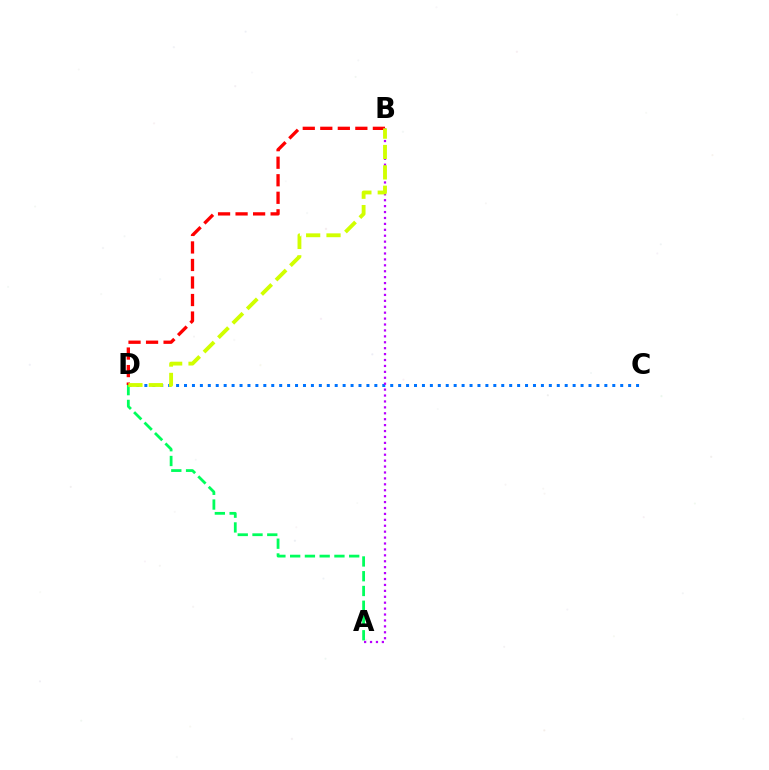{('C', 'D'): [{'color': '#0074ff', 'line_style': 'dotted', 'thickness': 2.15}], ('B', 'D'): [{'color': '#ff0000', 'line_style': 'dashed', 'thickness': 2.38}, {'color': '#d1ff00', 'line_style': 'dashed', 'thickness': 2.77}], ('A', 'D'): [{'color': '#00ff5c', 'line_style': 'dashed', 'thickness': 2.01}], ('A', 'B'): [{'color': '#b900ff', 'line_style': 'dotted', 'thickness': 1.61}]}